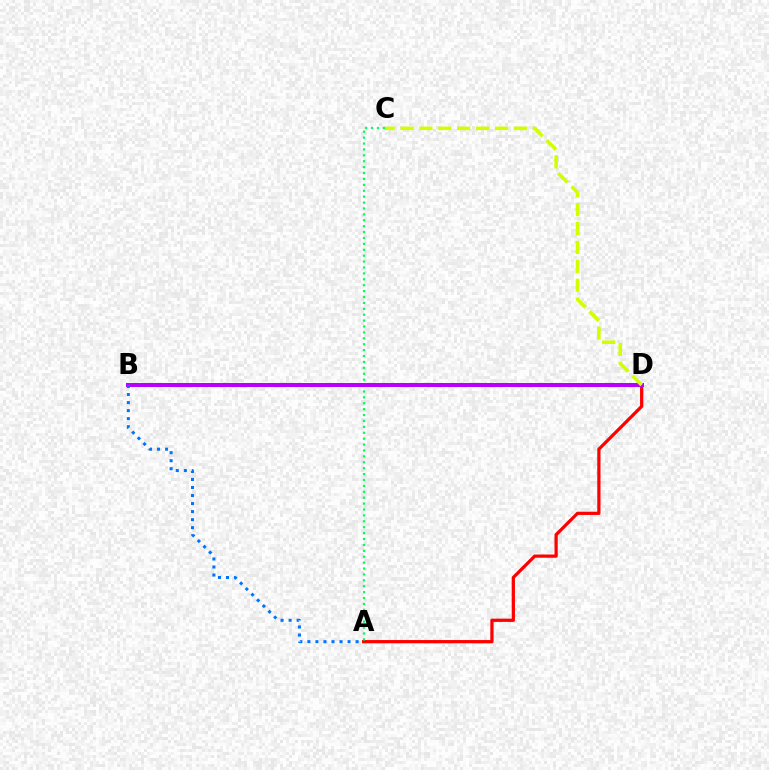{('A', 'D'): [{'color': '#ff0000', 'line_style': 'solid', 'thickness': 2.33}], ('A', 'C'): [{'color': '#00ff5c', 'line_style': 'dotted', 'thickness': 1.6}], ('B', 'D'): [{'color': '#b900ff', 'line_style': 'solid', 'thickness': 2.88}], ('C', 'D'): [{'color': '#d1ff00', 'line_style': 'dashed', 'thickness': 2.57}], ('A', 'B'): [{'color': '#0074ff', 'line_style': 'dotted', 'thickness': 2.18}]}